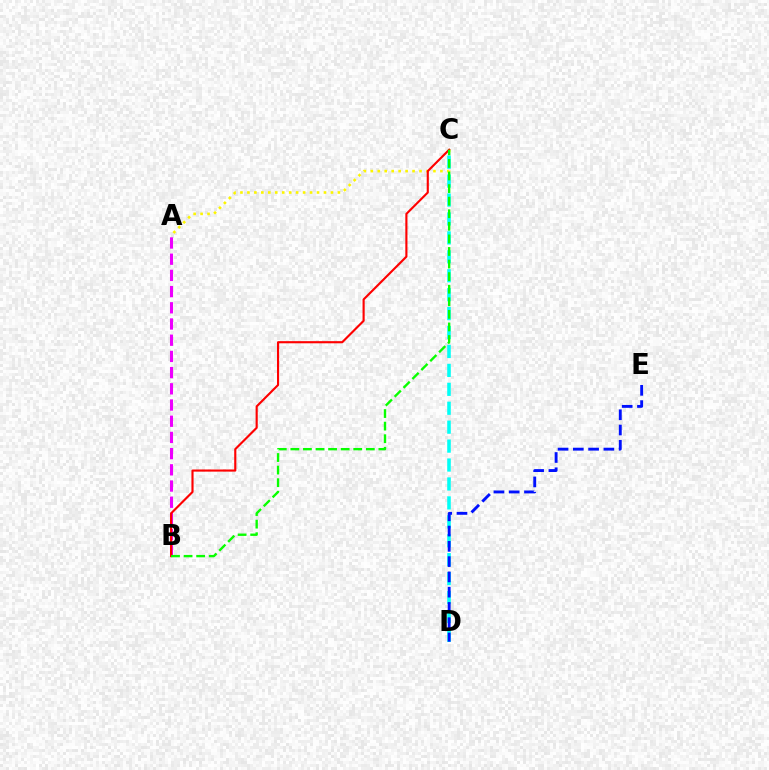{('A', 'C'): [{'color': '#fcf500', 'line_style': 'dotted', 'thickness': 1.89}], ('A', 'B'): [{'color': '#ee00ff', 'line_style': 'dashed', 'thickness': 2.2}], ('B', 'C'): [{'color': '#ff0000', 'line_style': 'solid', 'thickness': 1.54}, {'color': '#08ff00', 'line_style': 'dashed', 'thickness': 1.71}], ('C', 'D'): [{'color': '#00fff6', 'line_style': 'dashed', 'thickness': 2.57}], ('D', 'E'): [{'color': '#0010ff', 'line_style': 'dashed', 'thickness': 2.07}]}